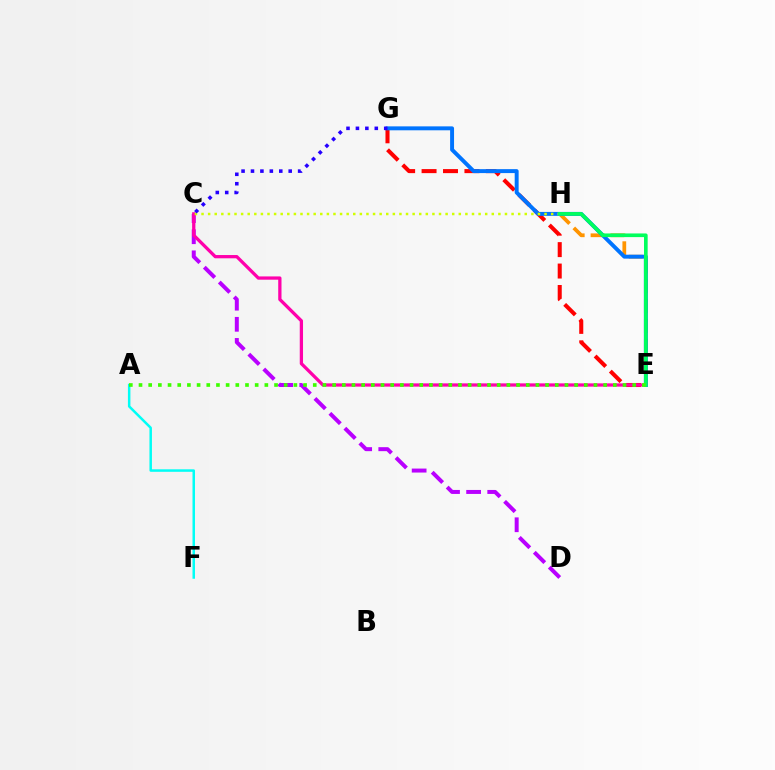{('C', 'D'): [{'color': '#b900ff', 'line_style': 'dashed', 'thickness': 2.87}], ('E', 'H'): [{'color': '#ff9400', 'line_style': 'dashed', 'thickness': 2.7}, {'color': '#00ff5c', 'line_style': 'solid', 'thickness': 2.64}], ('E', 'G'): [{'color': '#ff0000', 'line_style': 'dashed', 'thickness': 2.91}, {'color': '#0074ff', 'line_style': 'solid', 'thickness': 2.84}], ('C', 'E'): [{'color': '#ff00ac', 'line_style': 'solid', 'thickness': 2.36}], ('A', 'F'): [{'color': '#00fff6', 'line_style': 'solid', 'thickness': 1.8}], ('C', 'H'): [{'color': '#d1ff00', 'line_style': 'dotted', 'thickness': 1.79}], ('C', 'G'): [{'color': '#2500ff', 'line_style': 'dotted', 'thickness': 2.56}], ('A', 'E'): [{'color': '#3dff00', 'line_style': 'dotted', 'thickness': 2.63}]}